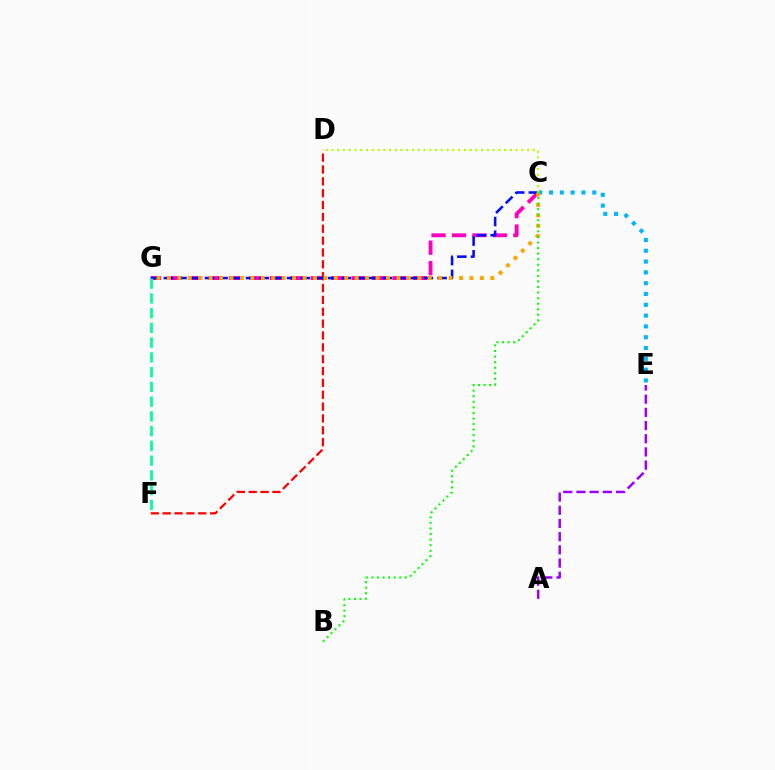{('C', 'G'): [{'color': '#ff00bd', 'line_style': 'dashed', 'thickness': 2.78}, {'color': '#0010ff', 'line_style': 'dashed', 'thickness': 1.86}, {'color': '#ffa500', 'line_style': 'dotted', 'thickness': 2.83}], ('D', 'F'): [{'color': '#ff0000', 'line_style': 'dashed', 'thickness': 1.61}], ('A', 'E'): [{'color': '#9b00ff', 'line_style': 'dashed', 'thickness': 1.79}], ('C', 'E'): [{'color': '#00b5ff', 'line_style': 'dotted', 'thickness': 2.94}], ('F', 'G'): [{'color': '#00ff9d', 'line_style': 'dashed', 'thickness': 2.0}], ('C', 'D'): [{'color': '#b3ff00', 'line_style': 'dotted', 'thickness': 1.56}], ('B', 'C'): [{'color': '#08ff00', 'line_style': 'dotted', 'thickness': 1.51}]}